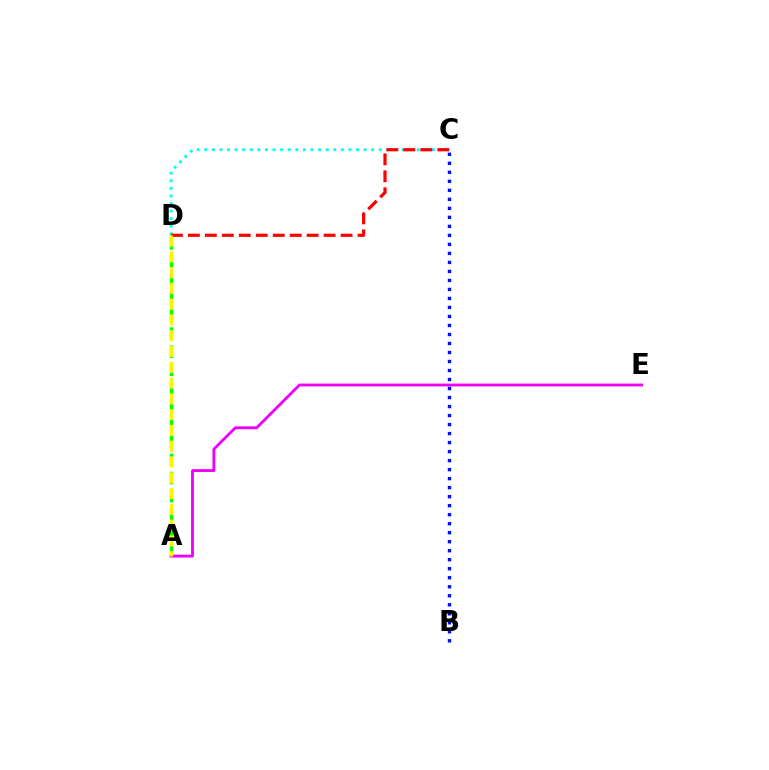{('C', 'D'): [{'color': '#00fff6', 'line_style': 'dotted', 'thickness': 2.06}, {'color': '#ff0000', 'line_style': 'dashed', 'thickness': 2.31}], ('A', 'D'): [{'color': '#08ff00', 'line_style': 'dashed', 'thickness': 2.45}, {'color': '#fcf500', 'line_style': 'dashed', 'thickness': 2.14}], ('A', 'E'): [{'color': '#ee00ff', 'line_style': 'solid', 'thickness': 2.05}], ('B', 'C'): [{'color': '#0010ff', 'line_style': 'dotted', 'thickness': 2.45}]}